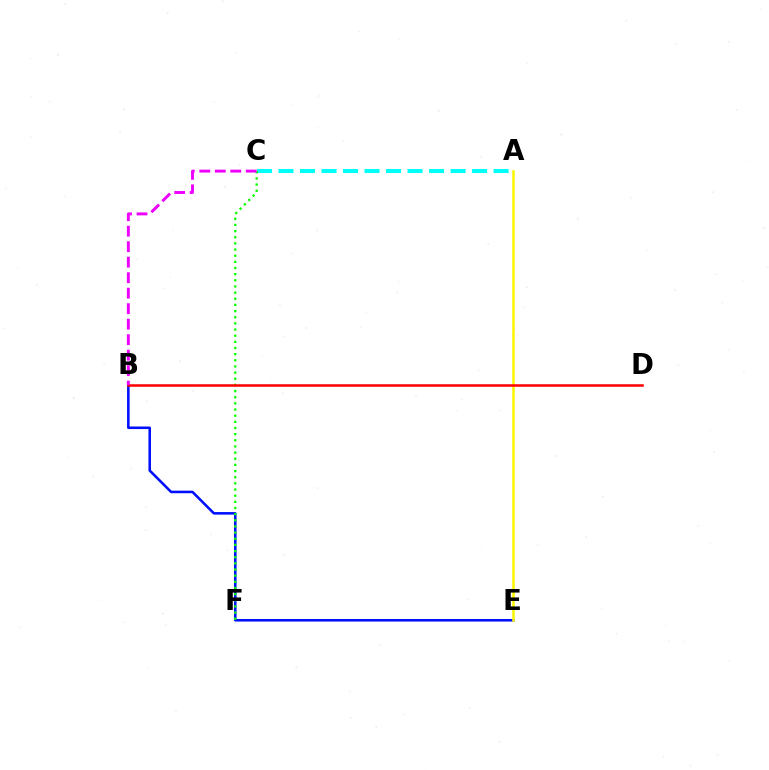{('A', 'C'): [{'color': '#00fff6', 'line_style': 'dashed', 'thickness': 2.92}], ('B', 'E'): [{'color': '#0010ff', 'line_style': 'solid', 'thickness': 1.85}], ('A', 'E'): [{'color': '#fcf500', 'line_style': 'solid', 'thickness': 1.83}], ('C', 'F'): [{'color': '#08ff00', 'line_style': 'dotted', 'thickness': 1.67}], ('B', 'D'): [{'color': '#ff0000', 'line_style': 'solid', 'thickness': 1.82}], ('B', 'C'): [{'color': '#ee00ff', 'line_style': 'dashed', 'thickness': 2.11}]}